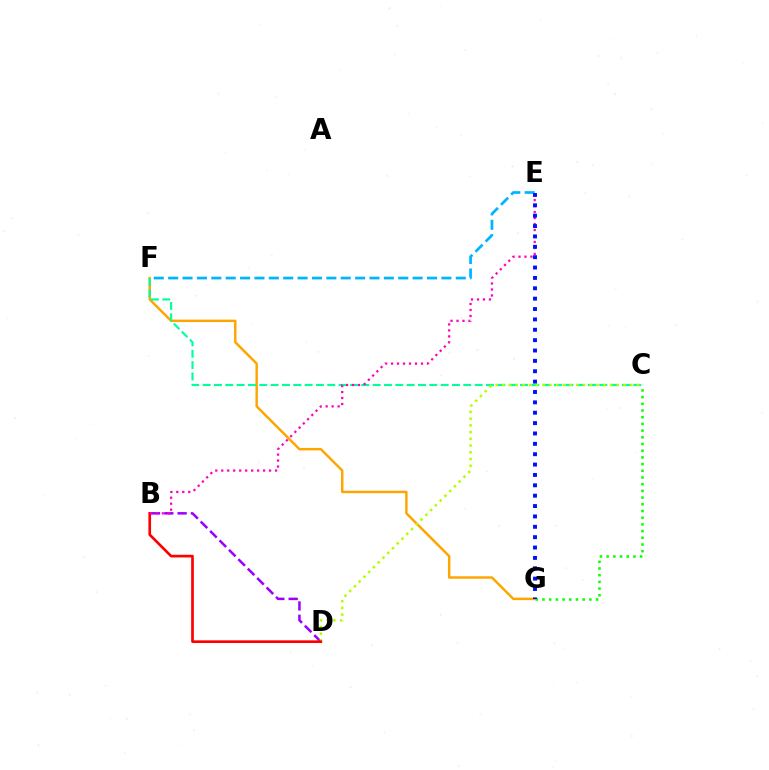{('B', 'D'): [{'color': '#9b00ff', 'line_style': 'dashed', 'thickness': 1.81}, {'color': '#ff0000', 'line_style': 'solid', 'thickness': 1.92}], ('F', 'G'): [{'color': '#ffa500', 'line_style': 'solid', 'thickness': 1.77}], ('C', 'F'): [{'color': '#00ff9d', 'line_style': 'dashed', 'thickness': 1.54}], ('C', 'D'): [{'color': '#b3ff00', 'line_style': 'dotted', 'thickness': 1.83}], ('E', 'F'): [{'color': '#00b5ff', 'line_style': 'dashed', 'thickness': 1.95}], ('B', 'E'): [{'color': '#ff00bd', 'line_style': 'dotted', 'thickness': 1.62}], ('C', 'G'): [{'color': '#08ff00', 'line_style': 'dotted', 'thickness': 1.82}], ('E', 'G'): [{'color': '#0010ff', 'line_style': 'dotted', 'thickness': 2.82}]}